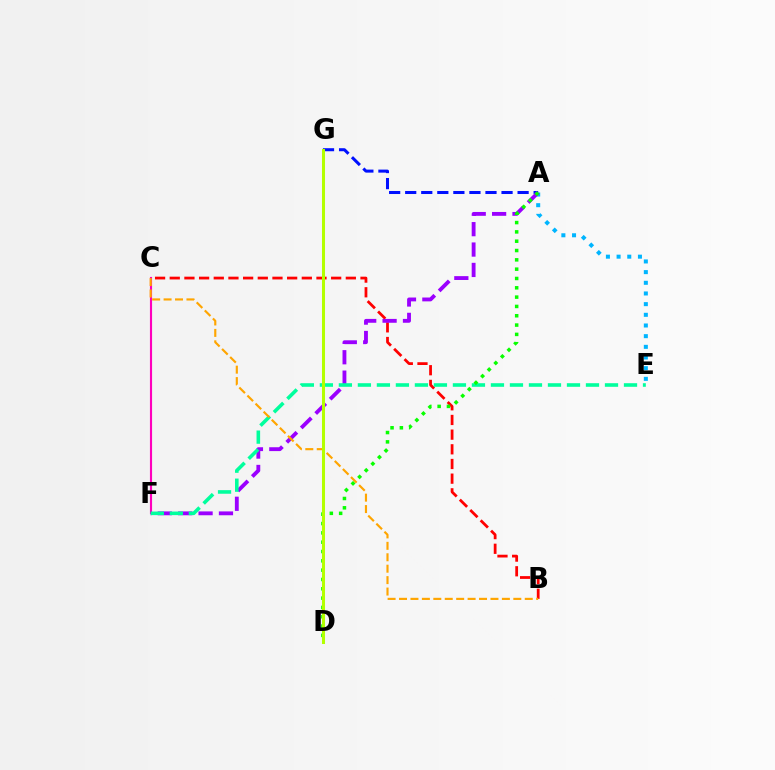{('A', 'G'): [{'color': '#0010ff', 'line_style': 'dashed', 'thickness': 2.18}], ('B', 'C'): [{'color': '#ff0000', 'line_style': 'dashed', 'thickness': 1.99}, {'color': '#ffa500', 'line_style': 'dashed', 'thickness': 1.55}], ('A', 'E'): [{'color': '#00b5ff', 'line_style': 'dotted', 'thickness': 2.9}], ('C', 'F'): [{'color': '#ff00bd', 'line_style': 'solid', 'thickness': 1.54}], ('A', 'F'): [{'color': '#9b00ff', 'line_style': 'dashed', 'thickness': 2.77}], ('E', 'F'): [{'color': '#00ff9d', 'line_style': 'dashed', 'thickness': 2.58}], ('A', 'D'): [{'color': '#08ff00', 'line_style': 'dotted', 'thickness': 2.53}], ('D', 'G'): [{'color': '#b3ff00', 'line_style': 'solid', 'thickness': 2.18}]}